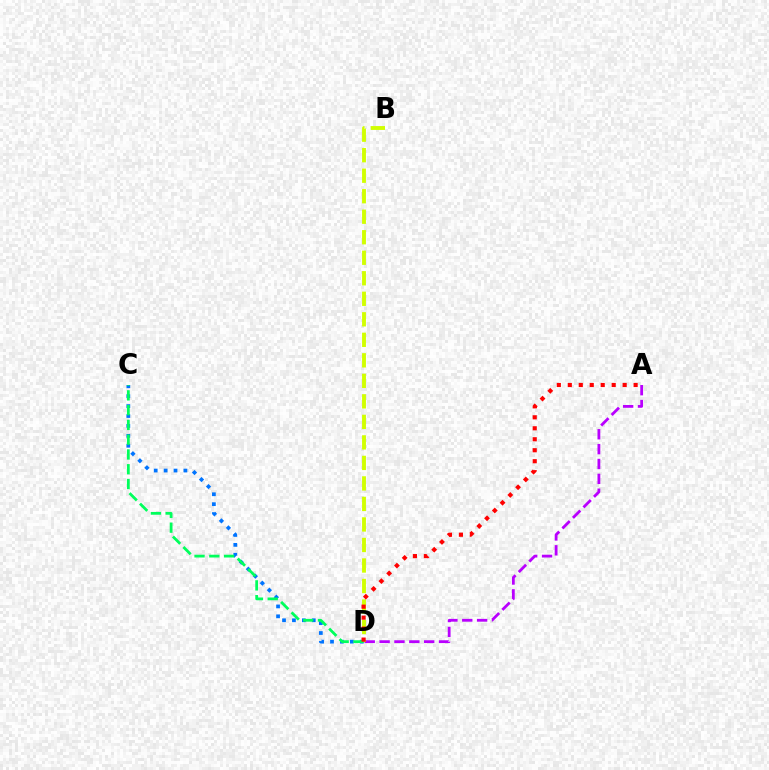{('C', 'D'): [{'color': '#0074ff', 'line_style': 'dotted', 'thickness': 2.69}, {'color': '#00ff5c', 'line_style': 'dashed', 'thickness': 2.01}], ('A', 'D'): [{'color': '#b900ff', 'line_style': 'dashed', 'thickness': 2.02}, {'color': '#ff0000', 'line_style': 'dotted', 'thickness': 2.98}], ('B', 'D'): [{'color': '#d1ff00', 'line_style': 'dashed', 'thickness': 2.79}]}